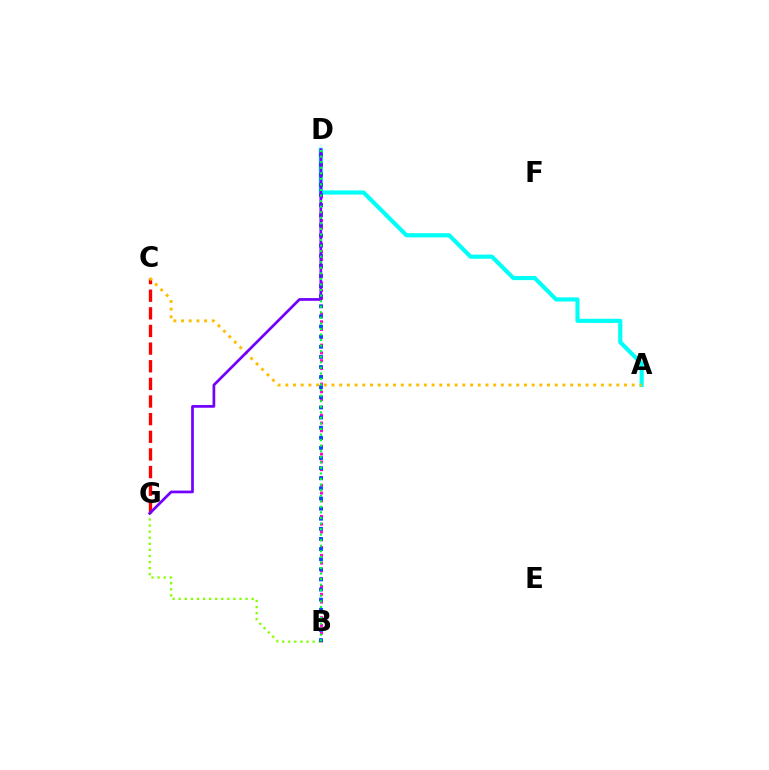{('B', 'D'): [{'color': '#ff00cf', 'line_style': 'dotted', 'thickness': 2.12}, {'color': '#004bff', 'line_style': 'dotted', 'thickness': 2.75}, {'color': '#00ff39', 'line_style': 'dotted', 'thickness': 1.51}], ('B', 'G'): [{'color': '#84ff00', 'line_style': 'dotted', 'thickness': 1.65}], ('A', 'D'): [{'color': '#00fff6', 'line_style': 'solid', 'thickness': 2.98}], ('C', 'G'): [{'color': '#ff0000', 'line_style': 'dashed', 'thickness': 2.4}], ('A', 'C'): [{'color': '#ffbd00', 'line_style': 'dotted', 'thickness': 2.09}], ('D', 'G'): [{'color': '#7200ff', 'line_style': 'solid', 'thickness': 1.96}]}